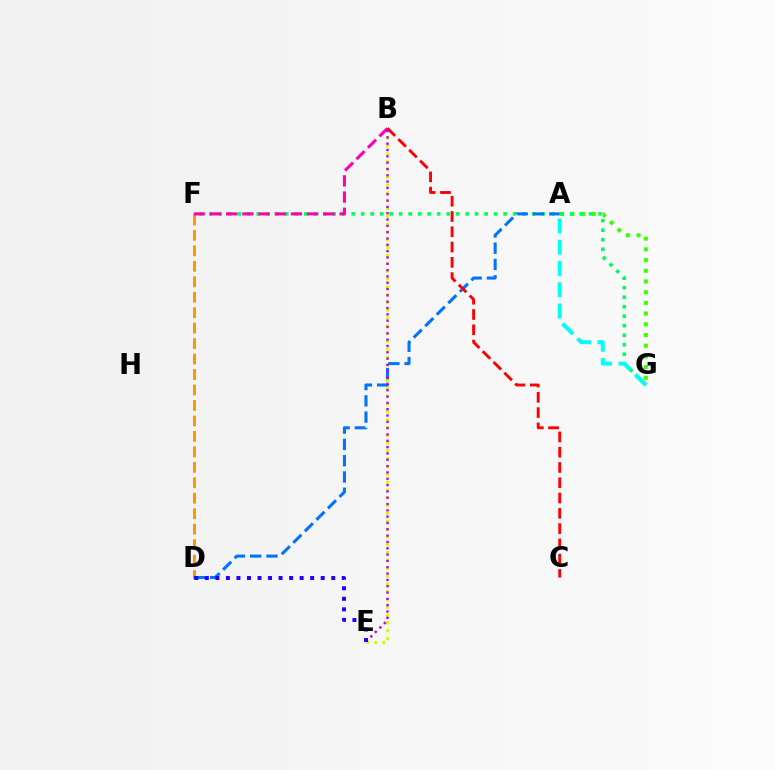{('B', 'E'): [{'color': '#d1ff00', 'line_style': 'dotted', 'thickness': 2.12}, {'color': '#b900ff', 'line_style': 'dotted', 'thickness': 1.72}], ('A', 'G'): [{'color': '#3dff00', 'line_style': 'dotted', 'thickness': 2.91}, {'color': '#00fff6', 'line_style': 'dashed', 'thickness': 2.89}], ('D', 'F'): [{'color': '#ff9400', 'line_style': 'dashed', 'thickness': 2.1}], ('F', 'G'): [{'color': '#00ff5c', 'line_style': 'dotted', 'thickness': 2.58}], ('A', 'D'): [{'color': '#0074ff', 'line_style': 'dashed', 'thickness': 2.21}], ('B', 'F'): [{'color': '#ff00ac', 'line_style': 'dashed', 'thickness': 2.2}], ('B', 'C'): [{'color': '#ff0000', 'line_style': 'dashed', 'thickness': 2.08}], ('D', 'E'): [{'color': '#2500ff', 'line_style': 'dotted', 'thickness': 2.86}]}